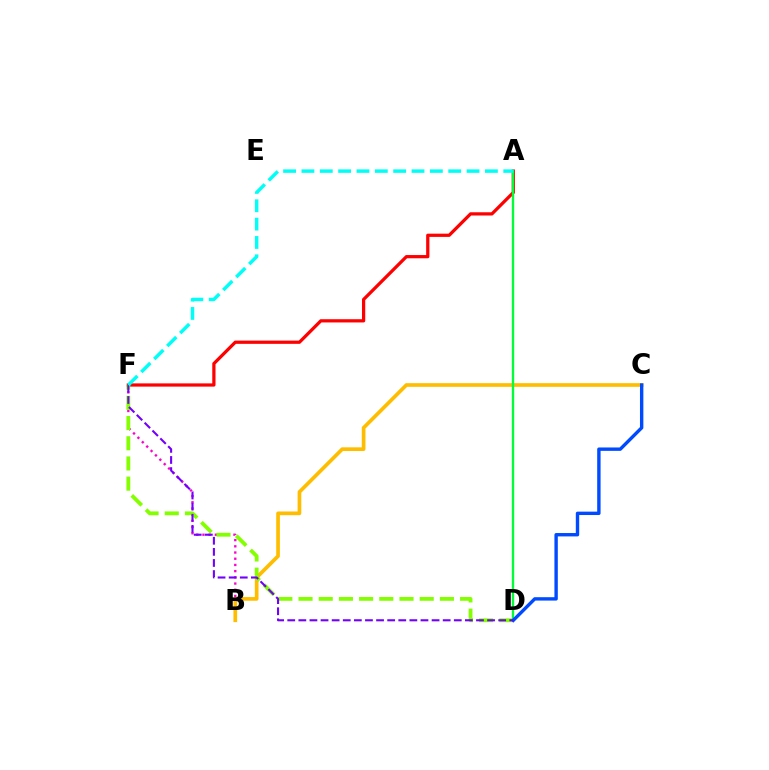{('A', 'F'): [{'color': '#ff0000', 'line_style': 'solid', 'thickness': 2.33}, {'color': '#00fff6', 'line_style': 'dashed', 'thickness': 2.49}], ('B', 'F'): [{'color': '#ff00cf', 'line_style': 'dotted', 'thickness': 1.69}], ('B', 'C'): [{'color': '#ffbd00', 'line_style': 'solid', 'thickness': 2.65}], ('D', 'F'): [{'color': '#84ff00', 'line_style': 'dashed', 'thickness': 2.74}, {'color': '#7200ff', 'line_style': 'dashed', 'thickness': 1.51}], ('A', 'D'): [{'color': '#00ff39', 'line_style': 'solid', 'thickness': 1.68}], ('C', 'D'): [{'color': '#004bff', 'line_style': 'solid', 'thickness': 2.44}]}